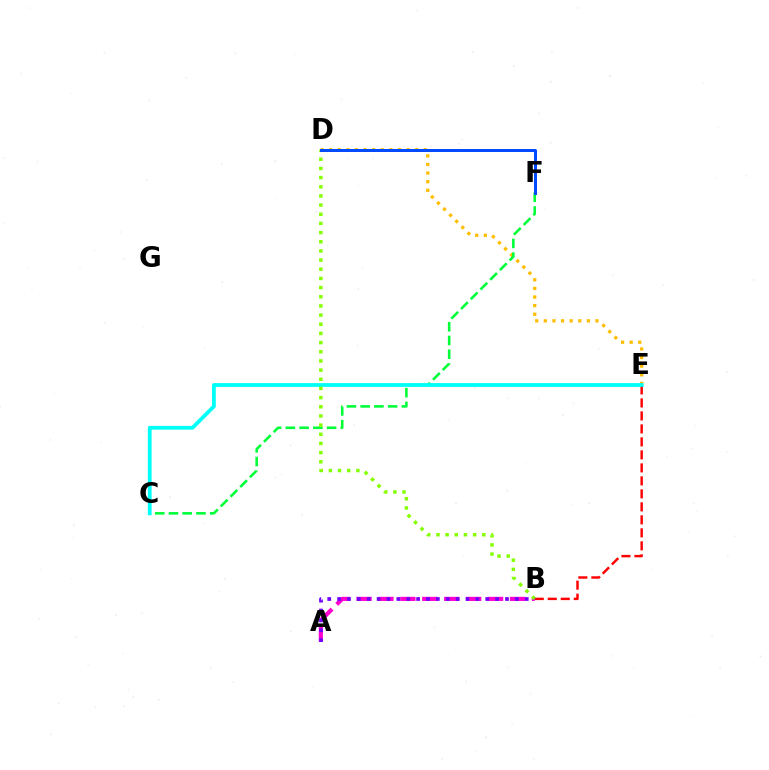{('D', 'E'): [{'color': '#ffbd00', 'line_style': 'dotted', 'thickness': 2.34}], ('B', 'E'): [{'color': '#ff0000', 'line_style': 'dashed', 'thickness': 1.77}], ('C', 'F'): [{'color': '#00ff39', 'line_style': 'dashed', 'thickness': 1.87}], ('A', 'B'): [{'color': '#ff00cf', 'line_style': 'dashed', 'thickness': 2.98}, {'color': '#7200ff', 'line_style': 'dotted', 'thickness': 2.68}], ('C', 'E'): [{'color': '#00fff6', 'line_style': 'solid', 'thickness': 2.73}], ('B', 'D'): [{'color': '#84ff00', 'line_style': 'dotted', 'thickness': 2.49}], ('D', 'F'): [{'color': '#004bff', 'line_style': 'solid', 'thickness': 2.16}]}